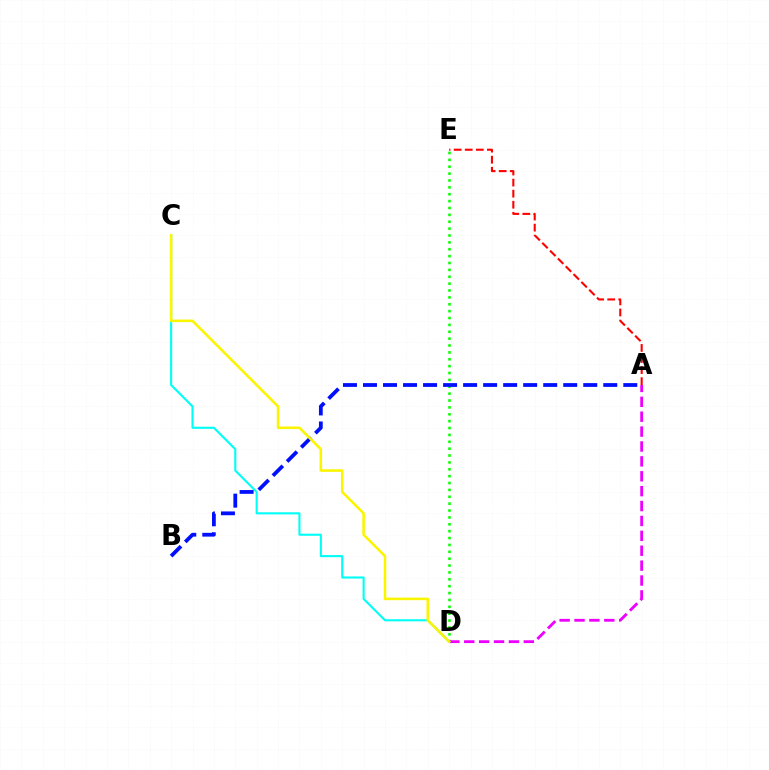{('D', 'E'): [{'color': '#08ff00', 'line_style': 'dotted', 'thickness': 1.87}], ('A', 'E'): [{'color': '#ff0000', 'line_style': 'dashed', 'thickness': 1.5}], ('A', 'D'): [{'color': '#ee00ff', 'line_style': 'dashed', 'thickness': 2.02}], ('C', 'D'): [{'color': '#00fff6', 'line_style': 'solid', 'thickness': 1.52}, {'color': '#fcf500', 'line_style': 'solid', 'thickness': 1.85}], ('A', 'B'): [{'color': '#0010ff', 'line_style': 'dashed', 'thickness': 2.72}]}